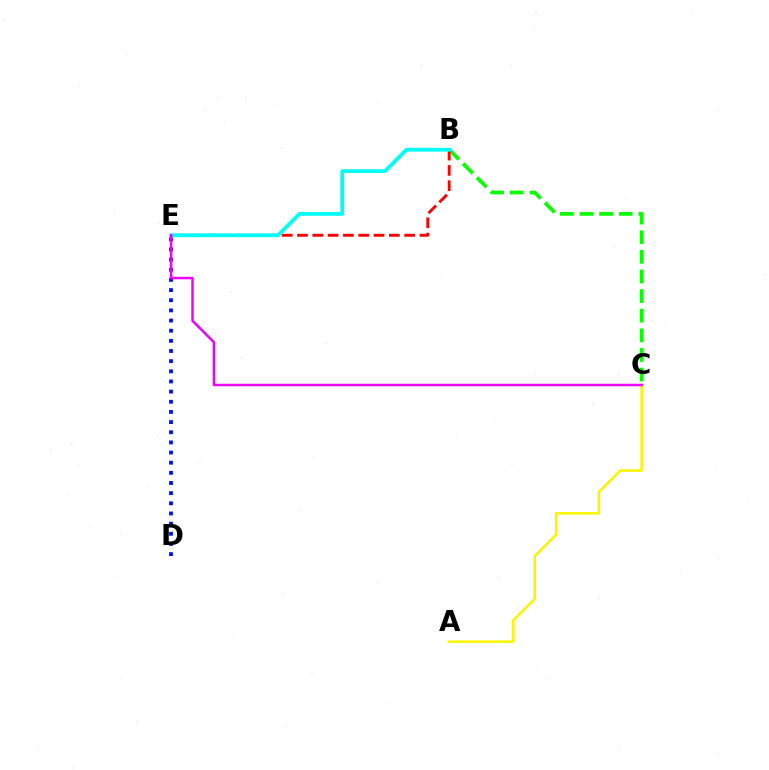{('B', 'C'): [{'color': '#08ff00', 'line_style': 'dashed', 'thickness': 2.67}], ('B', 'E'): [{'color': '#ff0000', 'line_style': 'dashed', 'thickness': 2.08}, {'color': '#00fff6', 'line_style': 'solid', 'thickness': 2.73}], ('D', 'E'): [{'color': '#0010ff', 'line_style': 'dotted', 'thickness': 2.76}], ('A', 'C'): [{'color': '#fcf500', 'line_style': 'solid', 'thickness': 1.83}], ('C', 'E'): [{'color': '#ee00ff', 'line_style': 'solid', 'thickness': 1.78}]}